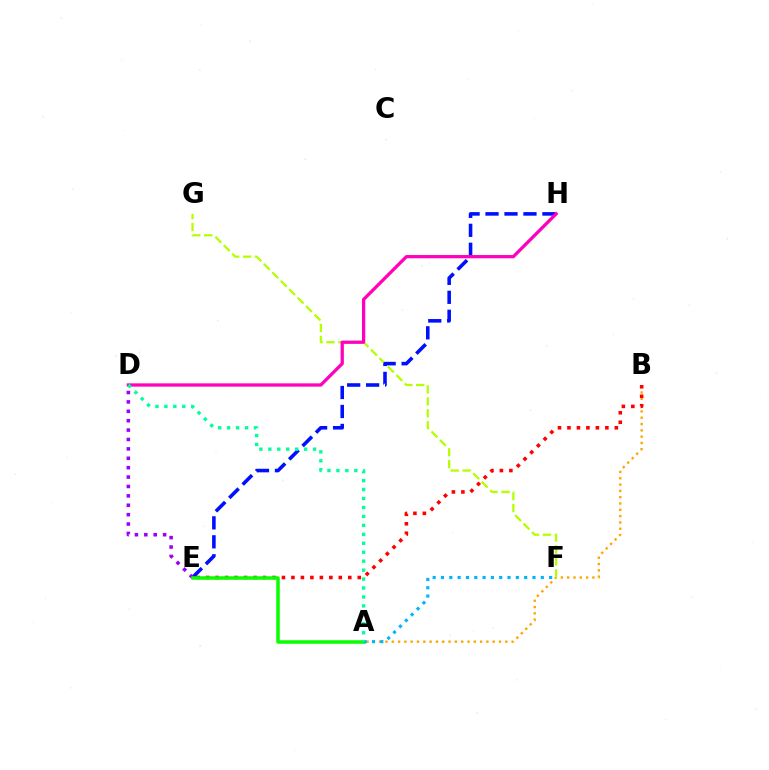{('A', 'B'): [{'color': '#ffa500', 'line_style': 'dotted', 'thickness': 1.71}], ('F', 'G'): [{'color': '#b3ff00', 'line_style': 'dashed', 'thickness': 1.62}], ('E', 'H'): [{'color': '#0010ff', 'line_style': 'dashed', 'thickness': 2.58}], ('D', 'E'): [{'color': '#9b00ff', 'line_style': 'dotted', 'thickness': 2.55}], ('B', 'E'): [{'color': '#ff0000', 'line_style': 'dotted', 'thickness': 2.57}], ('A', 'E'): [{'color': '#08ff00', 'line_style': 'solid', 'thickness': 2.52}], ('A', 'F'): [{'color': '#00b5ff', 'line_style': 'dotted', 'thickness': 2.26}], ('D', 'H'): [{'color': '#ff00bd', 'line_style': 'solid', 'thickness': 2.35}], ('A', 'D'): [{'color': '#00ff9d', 'line_style': 'dotted', 'thickness': 2.43}]}